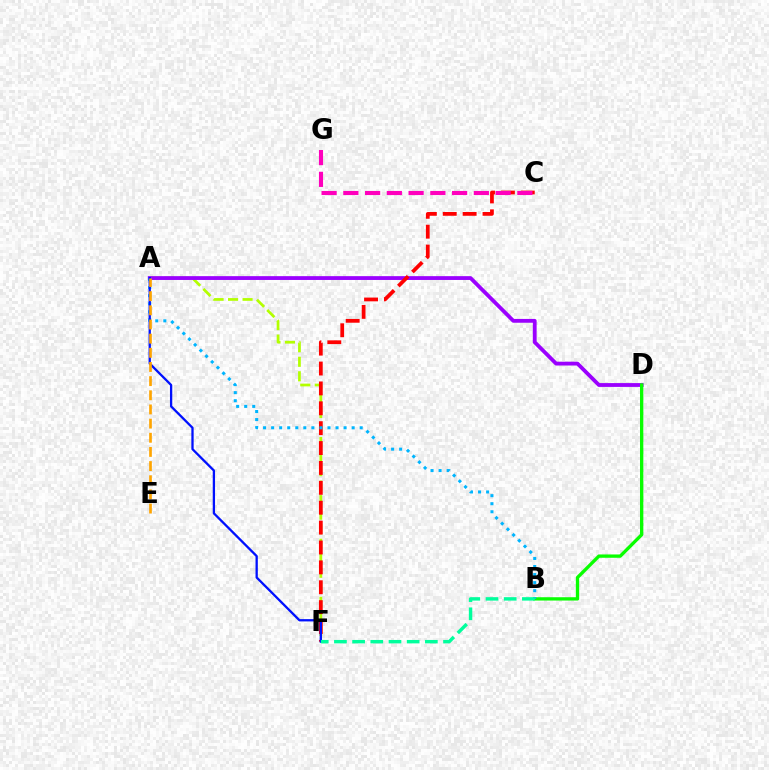{('A', 'F'): [{'color': '#b3ff00', 'line_style': 'dashed', 'thickness': 1.97}, {'color': '#0010ff', 'line_style': 'solid', 'thickness': 1.65}], ('A', 'D'): [{'color': '#9b00ff', 'line_style': 'solid', 'thickness': 2.75}], ('C', 'F'): [{'color': '#ff0000', 'line_style': 'dashed', 'thickness': 2.7}], ('B', 'D'): [{'color': '#08ff00', 'line_style': 'solid', 'thickness': 2.39}], ('A', 'B'): [{'color': '#00b5ff', 'line_style': 'dotted', 'thickness': 2.19}], ('B', 'F'): [{'color': '#00ff9d', 'line_style': 'dashed', 'thickness': 2.47}], ('C', 'G'): [{'color': '#ff00bd', 'line_style': 'dashed', 'thickness': 2.95}], ('A', 'E'): [{'color': '#ffa500', 'line_style': 'dashed', 'thickness': 1.92}]}